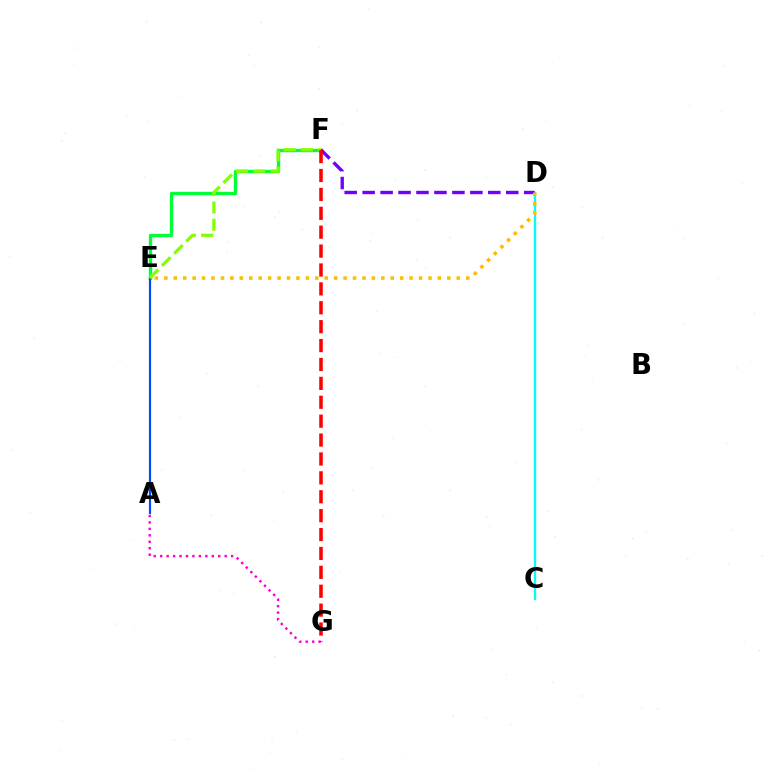{('E', 'F'): [{'color': '#00ff39', 'line_style': 'solid', 'thickness': 2.4}, {'color': '#84ff00', 'line_style': 'dashed', 'thickness': 2.35}], ('A', 'G'): [{'color': '#ff00cf', 'line_style': 'dotted', 'thickness': 1.75}], ('A', 'E'): [{'color': '#004bff', 'line_style': 'solid', 'thickness': 1.58}], ('C', 'D'): [{'color': '#00fff6', 'line_style': 'solid', 'thickness': 1.67}], ('D', 'F'): [{'color': '#7200ff', 'line_style': 'dashed', 'thickness': 2.44}], ('F', 'G'): [{'color': '#ff0000', 'line_style': 'dashed', 'thickness': 2.57}], ('D', 'E'): [{'color': '#ffbd00', 'line_style': 'dotted', 'thickness': 2.56}]}